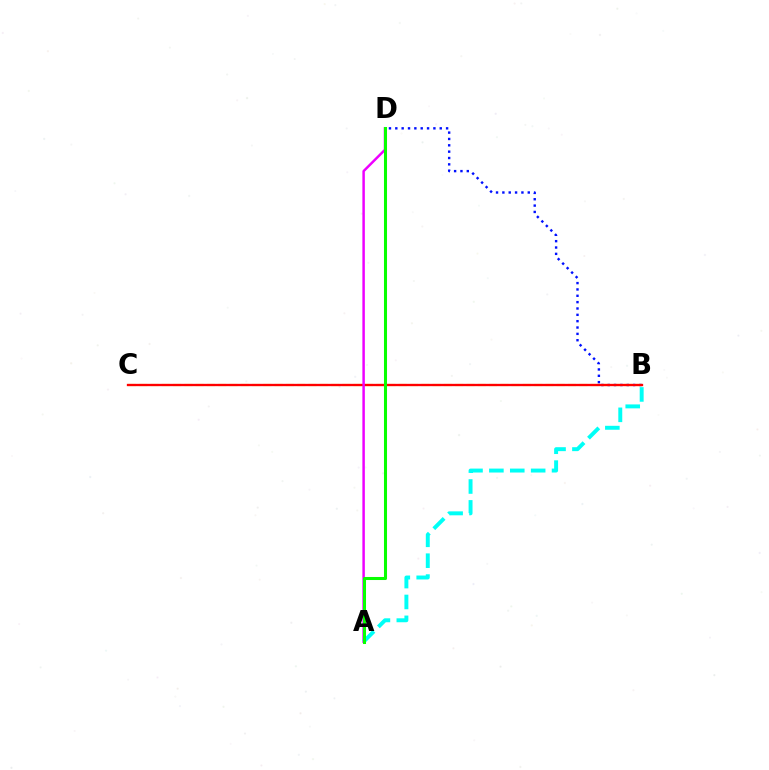{('B', 'D'): [{'color': '#0010ff', 'line_style': 'dotted', 'thickness': 1.72}], ('B', 'C'): [{'color': '#fcf500', 'line_style': 'dashed', 'thickness': 1.53}, {'color': '#ff0000', 'line_style': 'solid', 'thickness': 1.67}], ('A', 'D'): [{'color': '#ee00ff', 'line_style': 'solid', 'thickness': 1.78}, {'color': '#08ff00', 'line_style': 'solid', 'thickness': 2.19}], ('A', 'B'): [{'color': '#00fff6', 'line_style': 'dashed', 'thickness': 2.84}]}